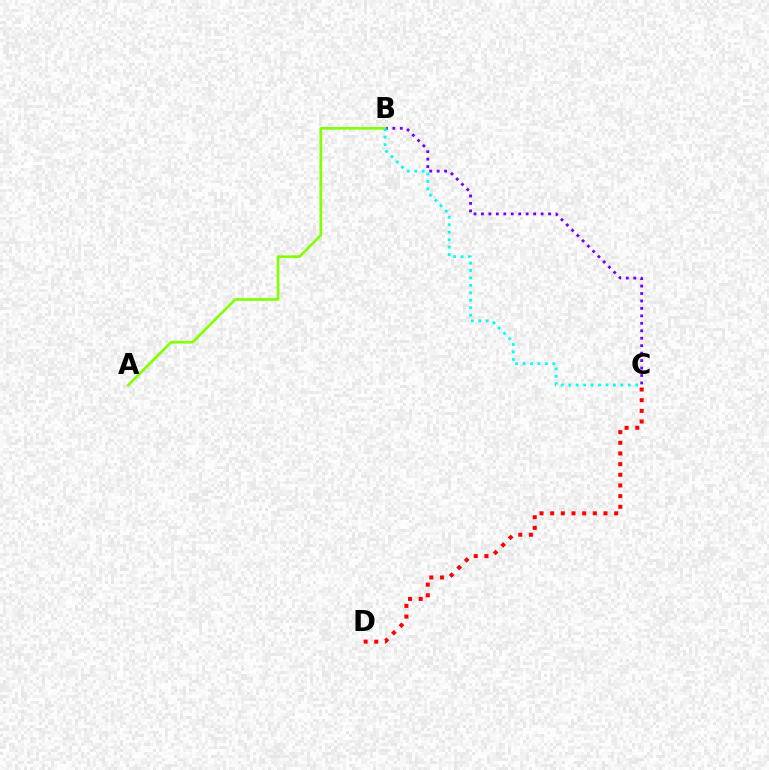{('B', 'C'): [{'color': '#7200ff', 'line_style': 'dotted', 'thickness': 2.03}, {'color': '#00fff6', 'line_style': 'dotted', 'thickness': 2.02}], ('C', 'D'): [{'color': '#ff0000', 'line_style': 'dotted', 'thickness': 2.9}], ('A', 'B'): [{'color': '#84ff00', 'line_style': 'solid', 'thickness': 1.93}]}